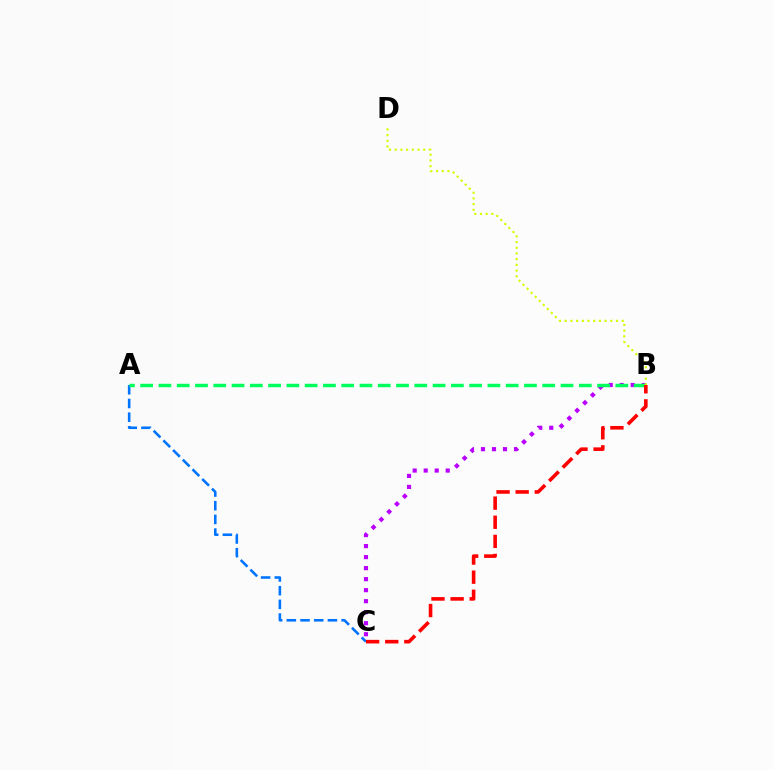{('A', 'C'): [{'color': '#0074ff', 'line_style': 'dashed', 'thickness': 1.86}], ('B', 'C'): [{'color': '#b900ff', 'line_style': 'dotted', 'thickness': 2.99}, {'color': '#ff0000', 'line_style': 'dashed', 'thickness': 2.6}], ('A', 'B'): [{'color': '#00ff5c', 'line_style': 'dashed', 'thickness': 2.48}], ('B', 'D'): [{'color': '#d1ff00', 'line_style': 'dotted', 'thickness': 1.55}]}